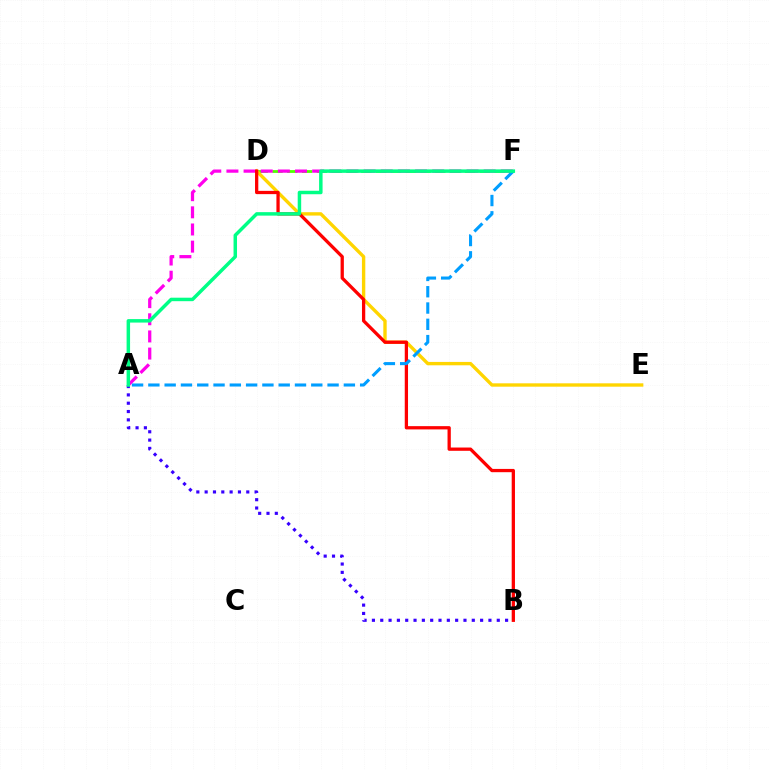{('D', 'F'): [{'color': '#4fff00', 'line_style': 'dashed', 'thickness': 2.01}], ('D', 'E'): [{'color': '#ffd500', 'line_style': 'solid', 'thickness': 2.43}], ('A', 'F'): [{'color': '#ff00ed', 'line_style': 'dashed', 'thickness': 2.33}, {'color': '#009eff', 'line_style': 'dashed', 'thickness': 2.21}, {'color': '#00ff86', 'line_style': 'solid', 'thickness': 2.51}], ('B', 'D'): [{'color': '#ff0000', 'line_style': 'solid', 'thickness': 2.36}], ('A', 'B'): [{'color': '#3700ff', 'line_style': 'dotted', 'thickness': 2.26}]}